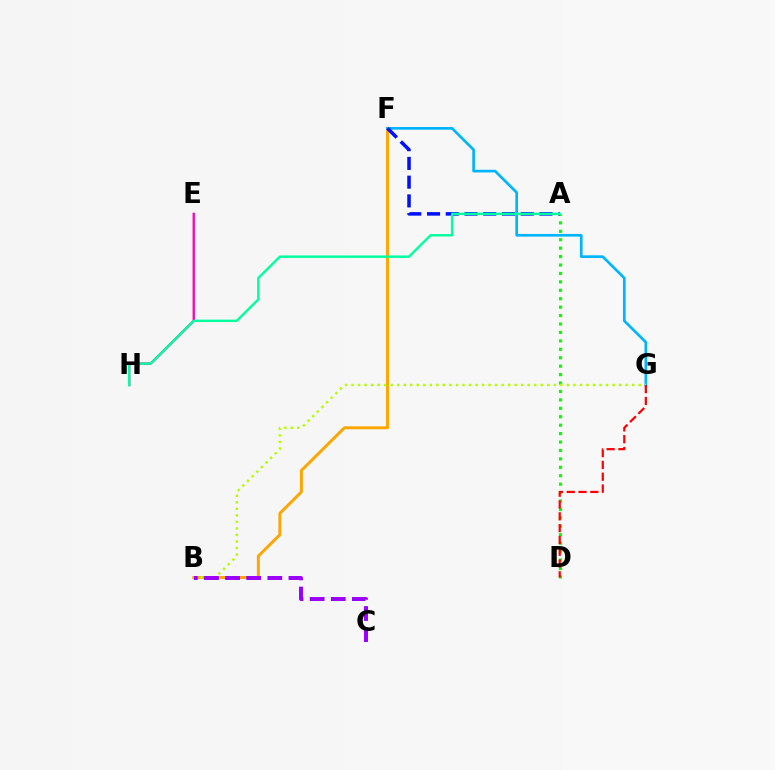{('A', 'D'): [{'color': '#08ff00', 'line_style': 'dotted', 'thickness': 2.29}], ('B', 'F'): [{'color': '#ffa500', 'line_style': 'solid', 'thickness': 2.12}], ('F', 'G'): [{'color': '#00b5ff', 'line_style': 'solid', 'thickness': 1.93}], ('B', 'G'): [{'color': '#b3ff00', 'line_style': 'dotted', 'thickness': 1.77}], ('B', 'C'): [{'color': '#9b00ff', 'line_style': 'dashed', 'thickness': 2.87}], ('E', 'H'): [{'color': '#ff00bd', 'line_style': 'solid', 'thickness': 1.69}], ('A', 'F'): [{'color': '#0010ff', 'line_style': 'dashed', 'thickness': 2.55}], ('D', 'G'): [{'color': '#ff0000', 'line_style': 'dashed', 'thickness': 1.6}], ('A', 'H'): [{'color': '#00ff9d', 'line_style': 'solid', 'thickness': 1.74}]}